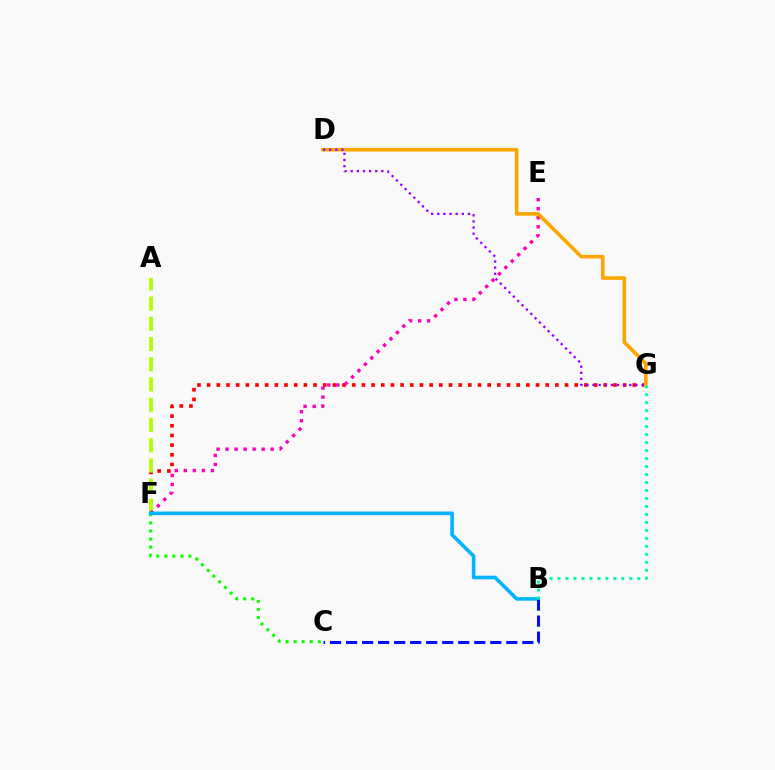{('F', 'G'): [{'color': '#ff0000', 'line_style': 'dotted', 'thickness': 2.63}], ('A', 'F'): [{'color': '#b3ff00', 'line_style': 'dashed', 'thickness': 2.75}], ('E', 'F'): [{'color': '#ff00bd', 'line_style': 'dotted', 'thickness': 2.45}], ('C', 'F'): [{'color': '#08ff00', 'line_style': 'dotted', 'thickness': 2.19}], ('D', 'G'): [{'color': '#ffa500', 'line_style': 'solid', 'thickness': 2.61}, {'color': '#9b00ff', 'line_style': 'dotted', 'thickness': 1.67}], ('B', 'F'): [{'color': '#00b5ff', 'line_style': 'solid', 'thickness': 2.6}], ('B', 'C'): [{'color': '#0010ff', 'line_style': 'dashed', 'thickness': 2.18}], ('B', 'G'): [{'color': '#00ff9d', 'line_style': 'dotted', 'thickness': 2.17}]}